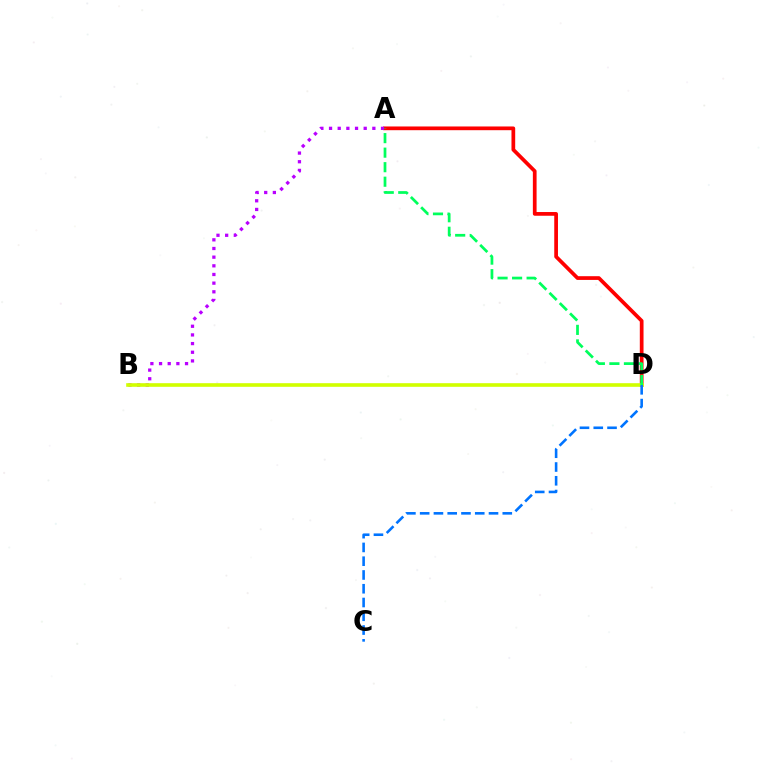{('A', 'D'): [{'color': '#ff0000', 'line_style': 'solid', 'thickness': 2.68}, {'color': '#00ff5c', 'line_style': 'dashed', 'thickness': 1.97}], ('A', 'B'): [{'color': '#b900ff', 'line_style': 'dotted', 'thickness': 2.35}], ('B', 'D'): [{'color': '#d1ff00', 'line_style': 'solid', 'thickness': 2.61}], ('C', 'D'): [{'color': '#0074ff', 'line_style': 'dashed', 'thickness': 1.87}]}